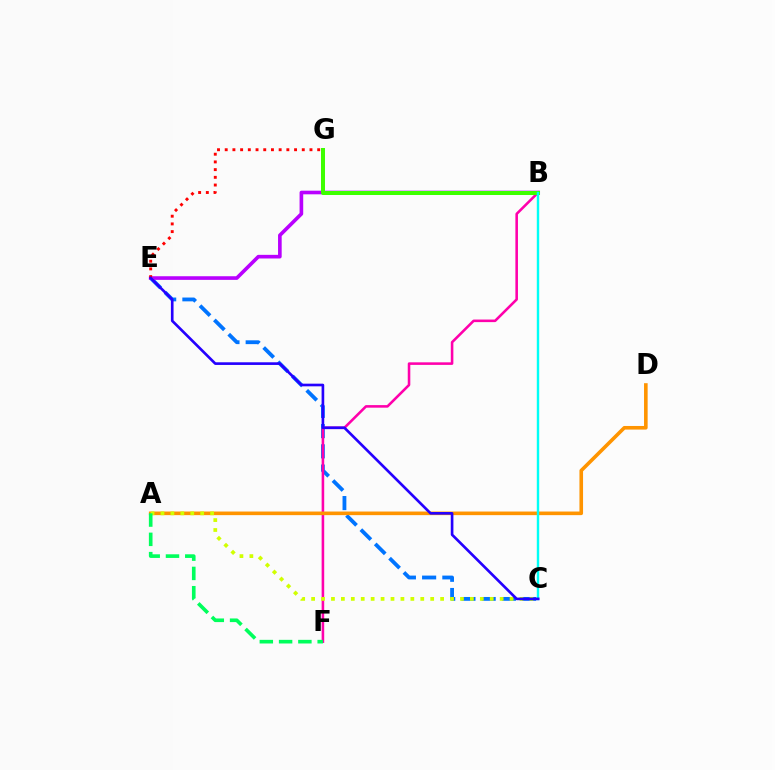{('C', 'E'): [{'color': '#0074ff', 'line_style': 'dashed', 'thickness': 2.75}, {'color': '#2500ff', 'line_style': 'solid', 'thickness': 1.91}], ('B', 'E'): [{'color': '#b900ff', 'line_style': 'solid', 'thickness': 2.62}], ('B', 'F'): [{'color': '#ff00ac', 'line_style': 'solid', 'thickness': 1.85}], ('B', 'G'): [{'color': '#3dff00', 'line_style': 'solid', 'thickness': 2.89}], ('A', 'D'): [{'color': '#ff9400', 'line_style': 'solid', 'thickness': 2.6}], ('A', 'C'): [{'color': '#d1ff00', 'line_style': 'dotted', 'thickness': 2.7}], ('E', 'G'): [{'color': '#ff0000', 'line_style': 'dotted', 'thickness': 2.09}], ('B', 'C'): [{'color': '#00fff6', 'line_style': 'solid', 'thickness': 1.74}], ('A', 'F'): [{'color': '#00ff5c', 'line_style': 'dashed', 'thickness': 2.62}]}